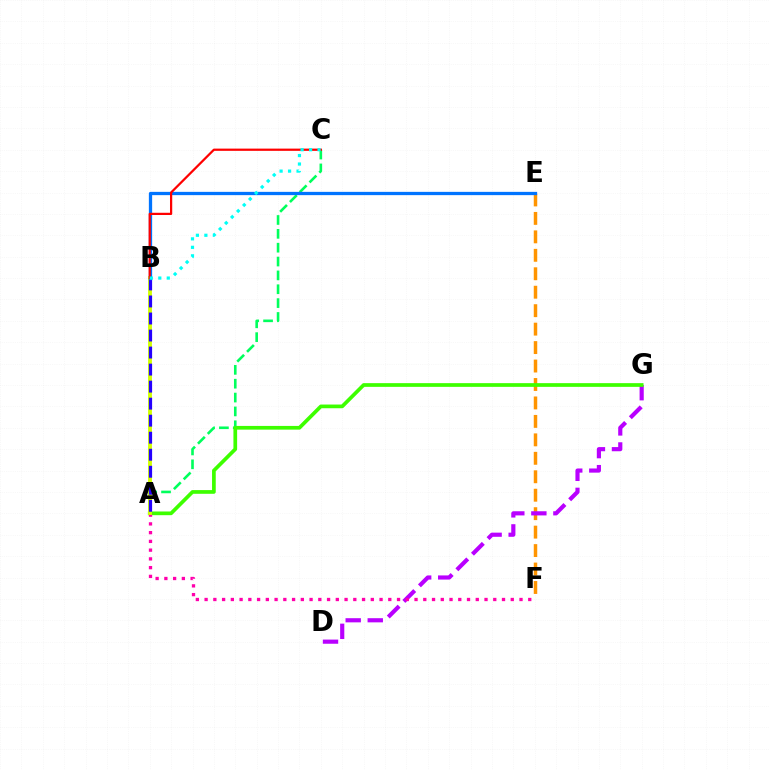{('A', 'C'): [{'color': '#00ff5c', 'line_style': 'dashed', 'thickness': 1.88}], ('E', 'F'): [{'color': '#ff9400', 'line_style': 'dashed', 'thickness': 2.51}], ('D', 'G'): [{'color': '#b900ff', 'line_style': 'dashed', 'thickness': 2.99}], ('A', 'G'): [{'color': '#3dff00', 'line_style': 'solid', 'thickness': 2.66}], ('A', 'F'): [{'color': '#ff00ac', 'line_style': 'dotted', 'thickness': 2.38}], ('A', 'B'): [{'color': '#d1ff00', 'line_style': 'solid', 'thickness': 2.78}, {'color': '#2500ff', 'line_style': 'dashed', 'thickness': 2.31}], ('B', 'E'): [{'color': '#0074ff', 'line_style': 'solid', 'thickness': 2.36}], ('B', 'C'): [{'color': '#ff0000', 'line_style': 'solid', 'thickness': 1.61}, {'color': '#00fff6', 'line_style': 'dotted', 'thickness': 2.3}]}